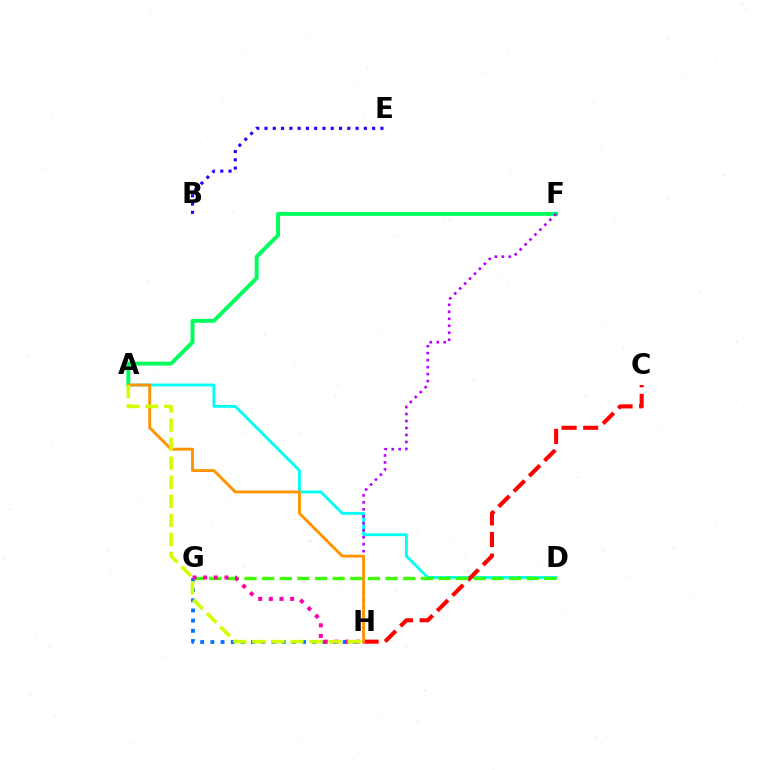{('A', 'F'): [{'color': '#00ff5c', 'line_style': 'solid', 'thickness': 2.83}], ('B', 'E'): [{'color': '#2500ff', 'line_style': 'dotted', 'thickness': 2.25}], ('G', 'H'): [{'color': '#0074ff', 'line_style': 'dotted', 'thickness': 2.77}, {'color': '#ff00ac', 'line_style': 'dotted', 'thickness': 2.89}], ('A', 'D'): [{'color': '#00fff6', 'line_style': 'solid', 'thickness': 2.05}], ('C', 'H'): [{'color': '#ff0000', 'line_style': 'dashed', 'thickness': 2.94}], ('F', 'H'): [{'color': '#b900ff', 'line_style': 'dotted', 'thickness': 1.89}], ('A', 'H'): [{'color': '#ff9400', 'line_style': 'solid', 'thickness': 2.08}, {'color': '#d1ff00', 'line_style': 'dashed', 'thickness': 2.59}], ('D', 'G'): [{'color': '#3dff00', 'line_style': 'dashed', 'thickness': 2.4}]}